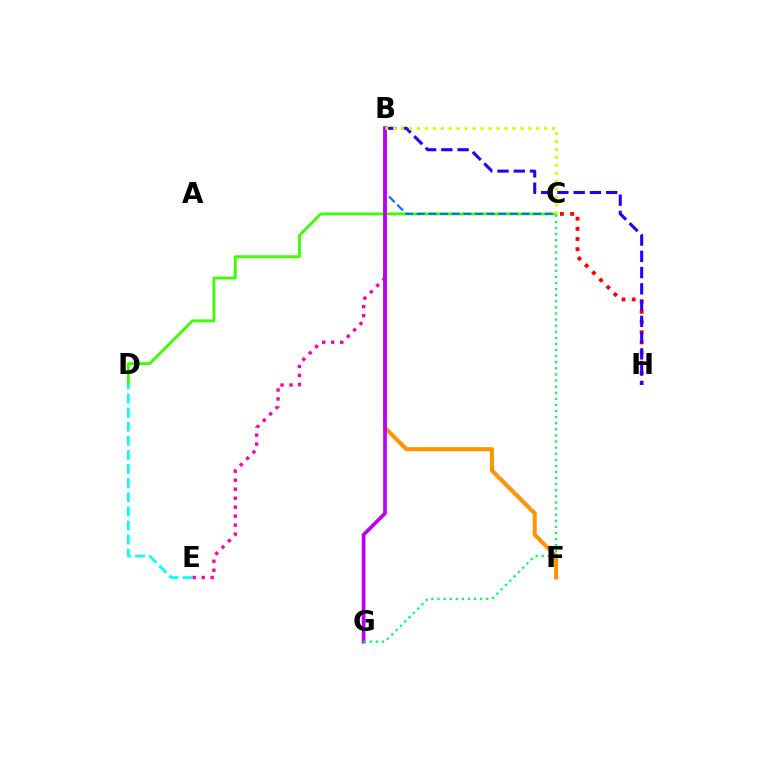{('B', 'F'): [{'color': '#ff9400', 'line_style': 'solid', 'thickness': 2.9}], ('B', 'E'): [{'color': '#ff00ac', 'line_style': 'dotted', 'thickness': 2.44}], ('C', 'D'): [{'color': '#3dff00', 'line_style': 'solid', 'thickness': 2.07}], ('C', 'H'): [{'color': '#ff0000', 'line_style': 'dotted', 'thickness': 2.77}], ('B', 'H'): [{'color': '#2500ff', 'line_style': 'dashed', 'thickness': 2.21}], ('D', 'E'): [{'color': '#00fff6', 'line_style': 'dashed', 'thickness': 1.92}], ('B', 'C'): [{'color': '#0074ff', 'line_style': 'dashed', 'thickness': 1.58}, {'color': '#d1ff00', 'line_style': 'dotted', 'thickness': 2.16}], ('B', 'G'): [{'color': '#b900ff', 'line_style': 'solid', 'thickness': 2.65}], ('C', 'G'): [{'color': '#00ff5c', 'line_style': 'dotted', 'thickness': 1.66}]}